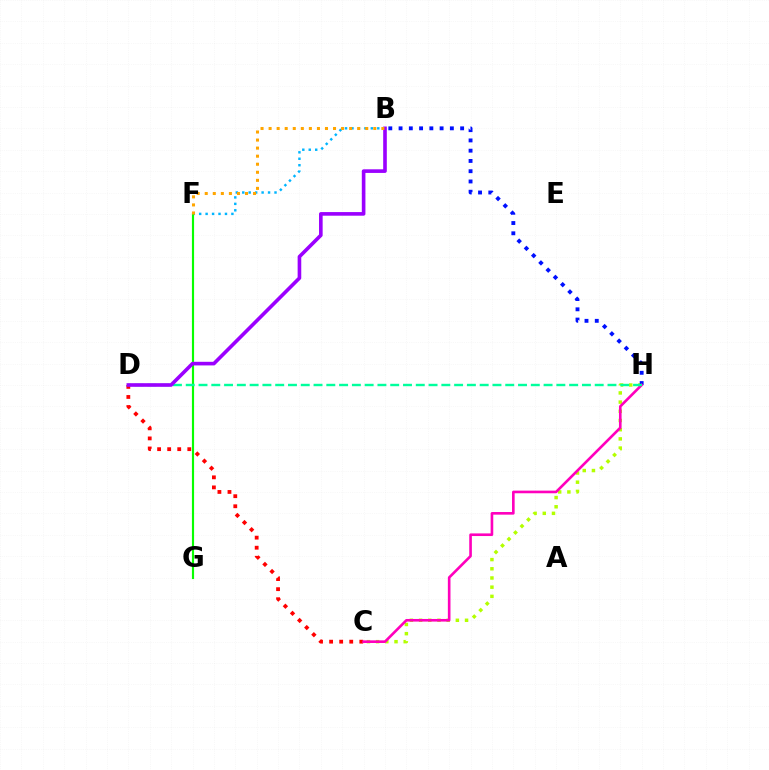{('C', 'H'): [{'color': '#b3ff00', 'line_style': 'dotted', 'thickness': 2.5}, {'color': '#ff00bd', 'line_style': 'solid', 'thickness': 1.9}], ('C', 'D'): [{'color': '#ff0000', 'line_style': 'dotted', 'thickness': 2.73}], ('B', 'F'): [{'color': '#00b5ff', 'line_style': 'dotted', 'thickness': 1.75}, {'color': '#ffa500', 'line_style': 'dotted', 'thickness': 2.19}], ('B', 'H'): [{'color': '#0010ff', 'line_style': 'dotted', 'thickness': 2.79}], ('F', 'G'): [{'color': '#08ff00', 'line_style': 'solid', 'thickness': 1.55}], ('D', 'H'): [{'color': '#00ff9d', 'line_style': 'dashed', 'thickness': 1.74}], ('B', 'D'): [{'color': '#9b00ff', 'line_style': 'solid', 'thickness': 2.61}]}